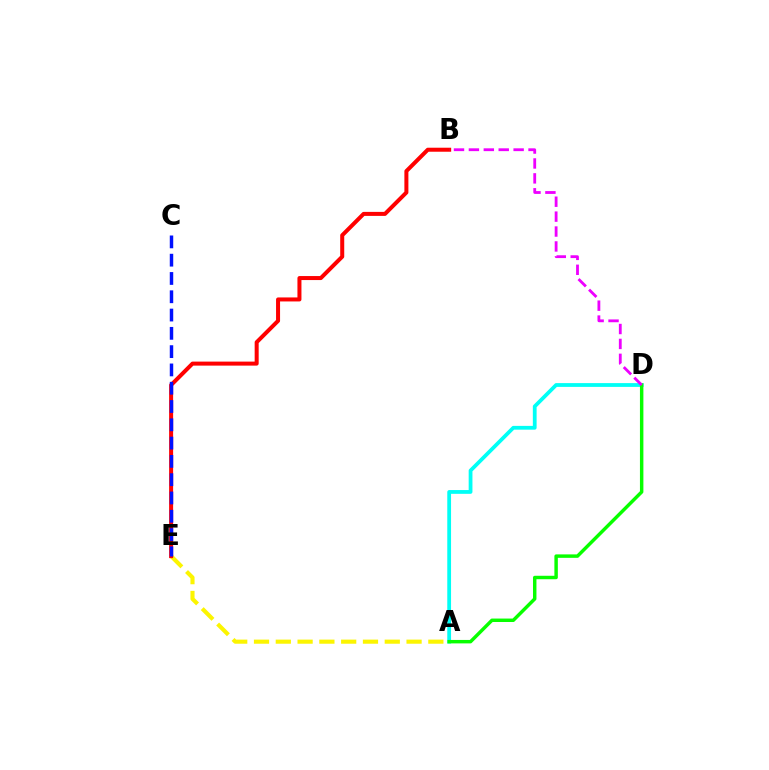{('A', 'E'): [{'color': '#fcf500', 'line_style': 'dashed', 'thickness': 2.96}], ('A', 'D'): [{'color': '#00fff6', 'line_style': 'solid', 'thickness': 2.72}, {'color': '#08ff00', 'line_style': 'solid', 'thickness': 2.48}], ('B', 'E'): [{'color': '#ff0000', 'line_style': 'solid', 'thickness': 2.89}], ('C', 'E'): [{'color': '#0010ff', 'line_style': 'dashed', 'thickness': 2.48}], ('B', 'D'): [{'color': '#ee00ff', 'line_style': 'dashed', 'thickness': 2.03}]}